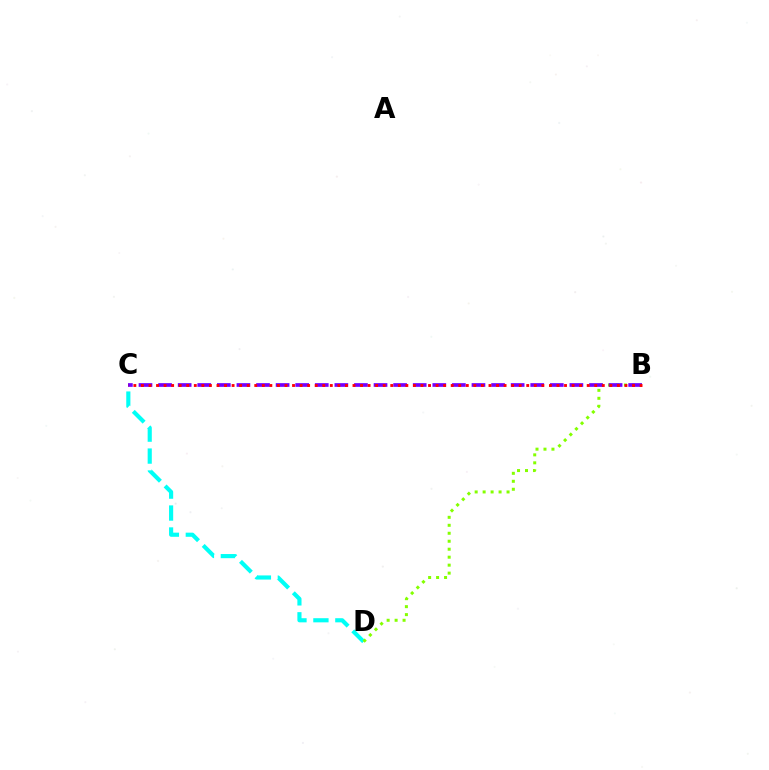{('C', 'D'): [{'color': '#00fff6', 'line_style': 'dashed', 'thickness': 2.98}], ('B', 'D'): [{'color': '#84ff00', 'line_style': 'dotted', 'thickness': 2.17}], ('B', 'C'): [{'color': '#7200ff', 'line_style': 'dashed', 'thickness': 2.66}, {'color': '#ff0000', 'line_style': 'dotted', 'thickness': 2.05}]}